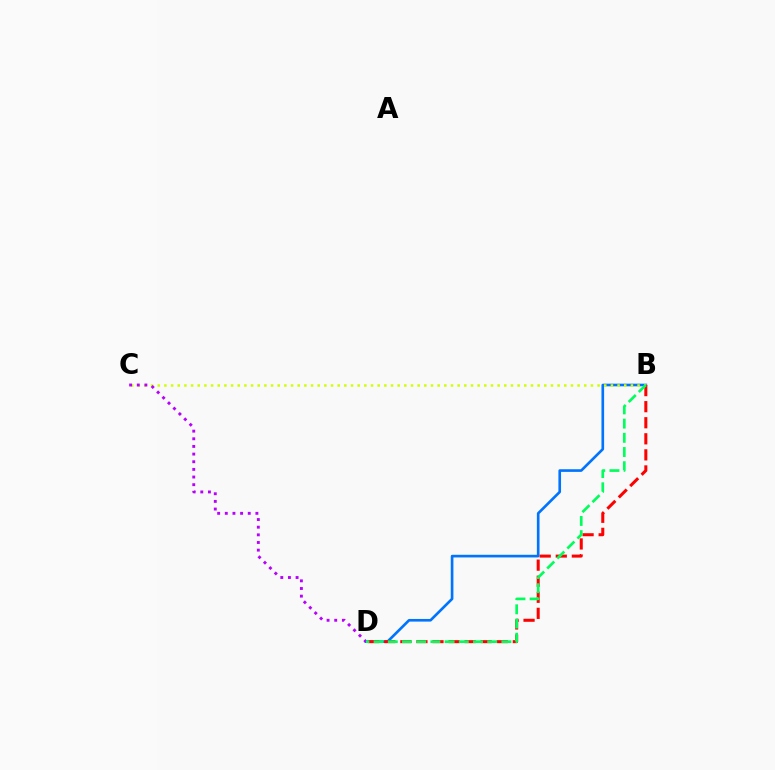{('B', 'D'): [{'color': '#0074ff', 'line_style': 'solid', 'thickness': 1.91}, {'color': '#ff0000', 'line_style': 'dashed', 'thickness': 2.18}, {'color': '#00ff5c', 'line_style': 'dashed', 'thickness': 1.93}], ('B', 'C'): [{'color': '#d1ff00', 'line_style': 'dotted', 'thickness': 1.81}], ('C', 'D'): [{'color': '#b900ff', 'line_style': 'dotted', 'thickness': 2.08}]}